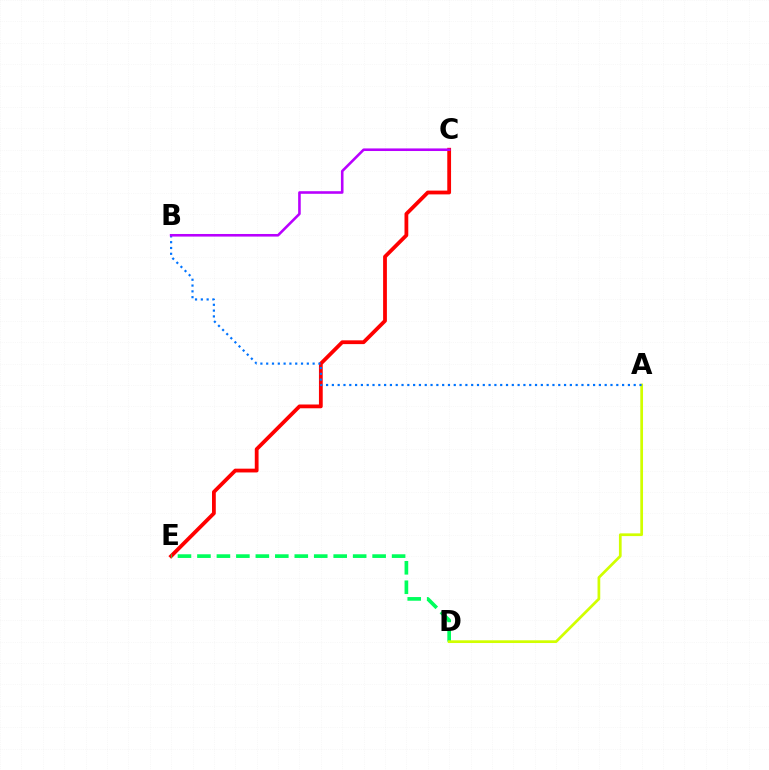{('C', 'E'): [{'color': '#ff0000', 'line_style': 'solid', 'thickness': 2.72}], ('D', 'E'): [{'color': '#00ff5c', 'line_style': 'dashed', 'thickness': 2.64}], ('A', 'D'): [{'color': '#d1ff00', 'line_style': 'solid', 'thickness': 1.96}], ('A', 'B'): [{'color': '#0074ff', 'line_style': 'dotted', 'thickness': 1.58}], ('B', 'C'): [{'color': '#b900ff', 'line_style': 'solid', 'thickness': 1.87}]}